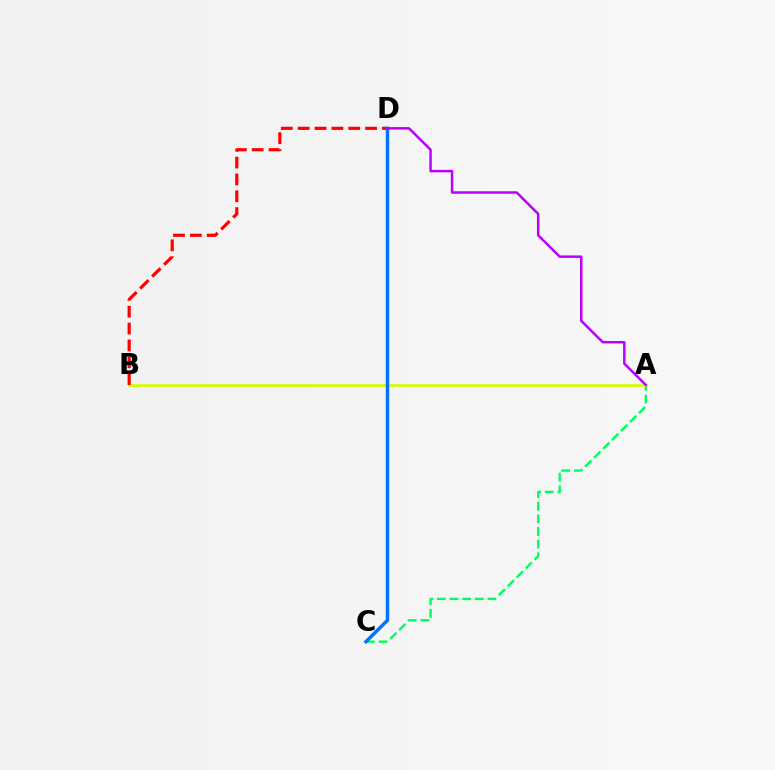{('A', 'C'): [{'color': '#00ff5c', 'line_style': 'dashed', 'thickness': 1.72}], ('A', 'B'): [{'color': '#d1ff00', 'line_style': 'solid', 'thickness': 1.9}], ('B', 'D'): [{'color': '#ff0000', 'line_style': 'dashed', 'thickness': 2.29}], ('C', 'D'): [{'color': '#0074ff', 'line_style': 'solid', 'thickness': 2.48}], ('A', 'D'): [{'color': '#b900ff', 'line_style': 'solid', 'thickness': 1.79}]}